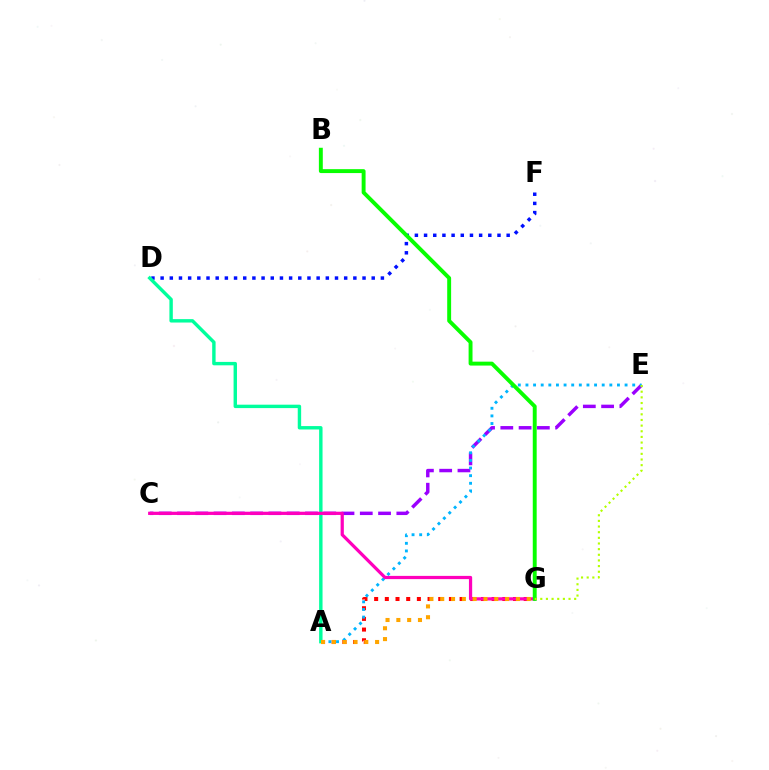{('D', 'F'): [{'color': '#0010ff', 'line_style': 'dotted', 'thickness': 2.49}], ('A', 'G'): [{'color': '#ff0000', 'line_style': 'dotted', 'thickness': 2.9}, {'color': '#ffa500', 'line_style': 'dotted', 'thickness': 2.94}], ('C', 'E'): [{'color': '#9b00ff', 'line_style': 'dashed', 'thickness': 2.48}], ('A', 'E'): [{'color': '#00b5ff', 'line_style': 'dotted', 'thickness': 2.07}], ('A', 'D'): [{'color': '#00ff9d', 'line_style': 'solid', 'thickness': 2.45}], ('C', 'G'): [{'color': '#ff00bd', 'line_style': 'solid', 'thickness': 2.32}], ('B', 'G'): [{'color': '#08ff00', 'line_style': 'solid', 'thickness': 2.82}], ('E', 'G'): [{'color': '#b3ff00', 'line_style': 'dotted', 'thickness': 1.54}]}